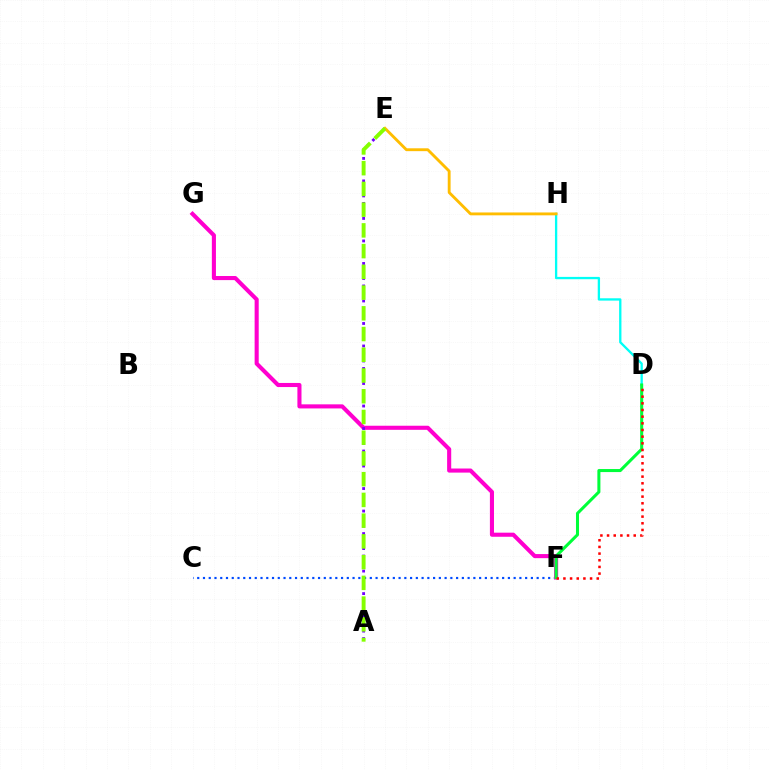{('D', 'H'): [{'color': '#00fff6', 'line_style': 'solid', 'thickness': 1.67}], ('C', 'F'): [{'color': '#004bff', 'line_style': 'dotted', 'thickness': 1.56}], ('F', 'G'): [{'color': '#ff00cf', 'line_style': 'solid', 'thickness': 2.95}], ('A', 'E'): [{'color': '#7200ff', 'line_style': 'dotted', 'thickness': 2.04}, {'color': '#84ff00', 'line_style': 'dashed', 'thickness': 2.82}], ('D', 'F'): [{'color': '#00ff39', 'line_style': 'solid', 'thickness': 2.19}, {'color': '#ff0000', 'line_style': 'dotted', 'thickness': 1.81}], ('E', 'H'): [{'color': '#ffbd00', 'line_style': 'solid', 'thickness': 2.06}]}